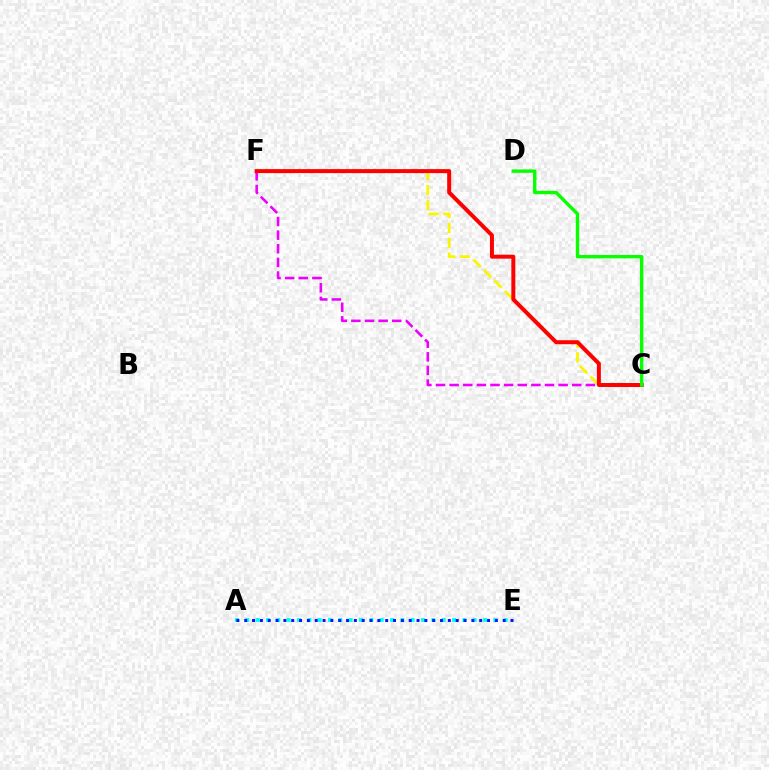{('A', 'E'): [{'color': '#00fff6', 'line_style': 'dotted', 'thickness': 2.81}, {'color': '#0010ff', 'line_style': 'dotted', 'thickness': 2.13}], ('C', 'F'): [{'color': '#fcf500', 'line_style': 'dashed', 'thickness': 2.01}, {'color': '#ee00ff', 'line_style': 'dashed', 'thickness': 1.85}, {'color': '#ff0000', 'line_style': 'solid', 'thickness': 2.86}], ('C', 'D'): [{'color': '#08ff00', 'line_style': 'solid', 'thickness': 2.45}]}